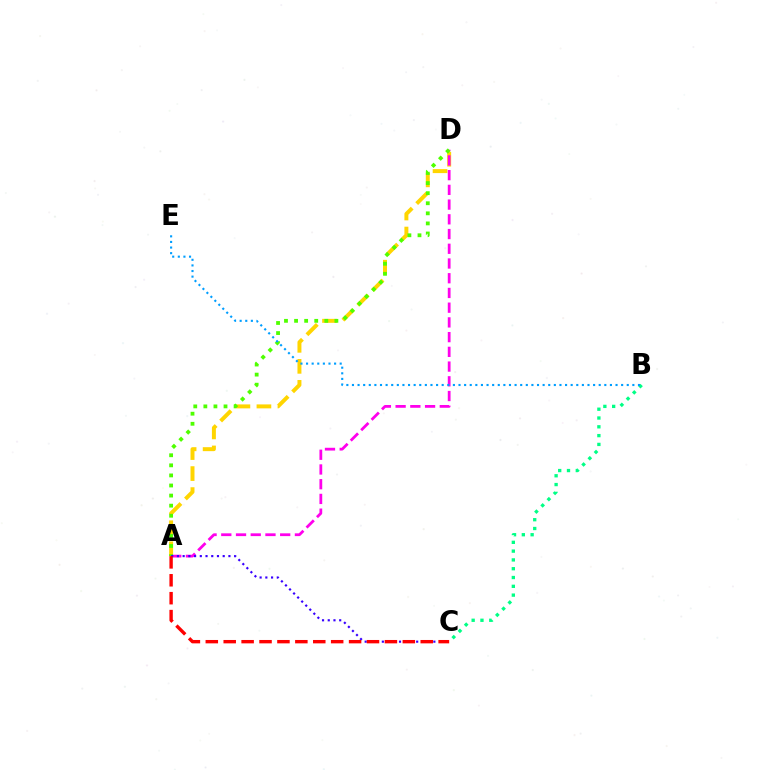{('A', 'D'): [{'color': '#ffd500', 'line_style': 'dashed', 'thickness': 2.85}, {'color': '#ff00ed', 'line_style': 'dashed', 'thickness': 2.0}, {'color': '#4fff00', 'line_style': 'dotted', 'thickness': 2.74}], ('B', 'C'): [{'color': '#00ff86', 'line_style': 'dotted', 'thickness': 2.39}], ('B', 'E'): [{'color': '#009eff', 'line_style': 'dotted', 'thickness': 1.52}], ('A', 'C'): [{'color': '#3700ff', 'line_style': 'dotted', 'thickness': 1.55}, {'color': '#ff0000', 'line_style': 'dashed', 'thickness': 2.43}]}